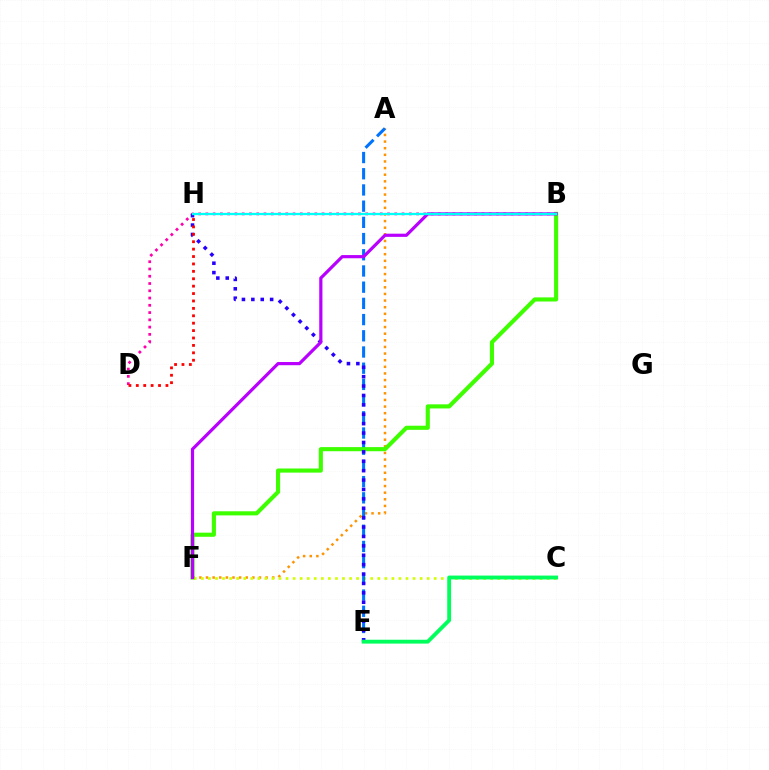{('B', 'D'): [{'color': '#ff00ac', 'line_style': 'dotted', 'thickness': 1.97}], ('A', 'F'): [{'color': '#ff9400', 'line_style': 'dotted', 'thickness': 1.8}], ('C', 'F'): [{'color': '#d1ff00', 'line_style': 'dotted', 'thickness': 1.92}], ('A', 'E'): [{'color': '#0074ff', 'line_style': 'dashed', 'thickness': 2.2}], ('B', 'F'): [{'color': '#3dff00', 'line_style': 'solid', 'thickness': 2.96}, {'color': '#b900ff', 'line_style': 'solid', 'thickness': 2.29}], ('E', 'H'): [{'color': '#2500ff', 'line_style': 'dotted', 'thickness': 2.55}], ('D', 'H'): [{'color': '#ff0000', 'line_style': 'dotted', 'thickness': 2.01}], ('C', 'E'): [{'color': '#00ff5c', 'line_style': 'solid', 'thickness': 2.78}], ('B', 'H'): [{'color': '#00fff6', 'line_style': 'solid', 'thickness': 1.66}]}